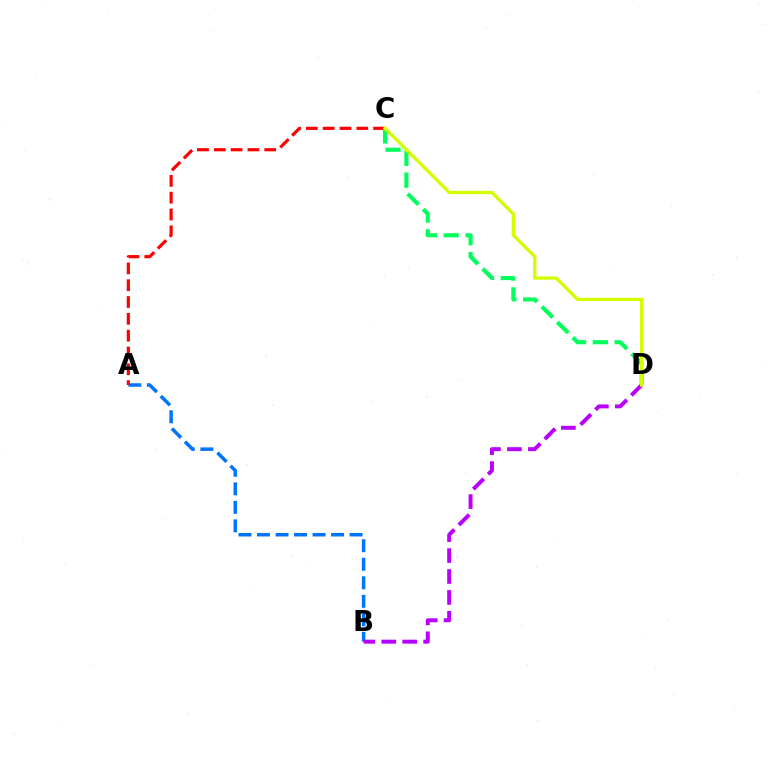{('A', 'B'): [{'color': '#0074ff', 'line_style': 'dashed', 'thickness': 2.52}], ('B', 'D'): [{'color': '#b900ff', 'line_style': 'dashed', 'thickness': 2.84}], ('A', 'C'): [{'color': '#ff0000', 'line_style': 'dashed', 'thickness': 2.29}], ('C', 'D'): [{'color': '#00ff5c', 'line_style': 'dashed', 'thickness': 2.97}, {'color': '#d1ff00', 'line_style': 'solid', 'thickness': 2.38}]}